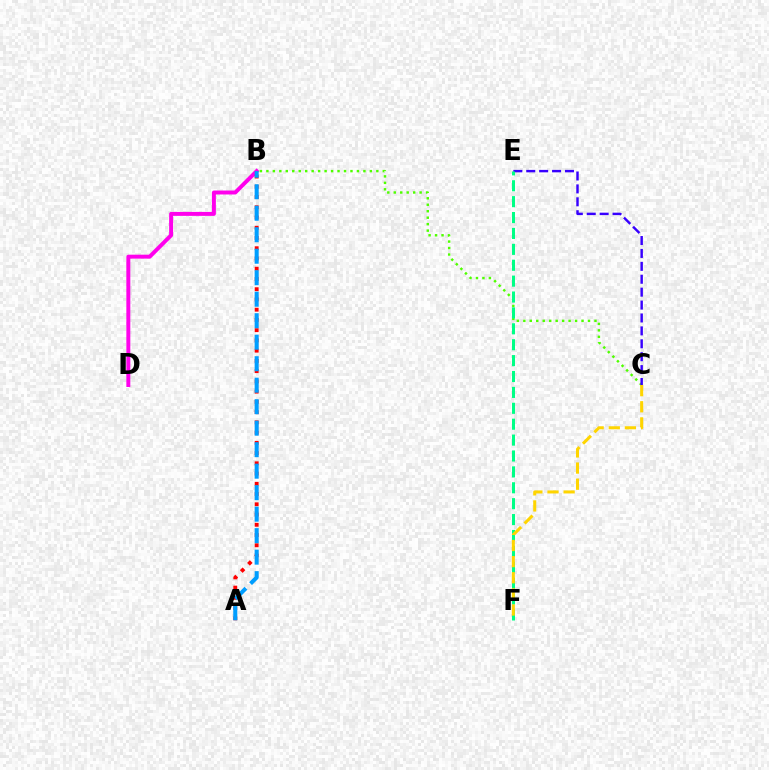{('B', 'D'): [{'color': '#ff00ed', 'line_style': 'solid', 'thickness': 2.85}], ('B', 'C'): [{'color': '#4fff00', 'line_style': 'dotted', 'thickness': 1.76}], ('A', 'B'): [{'color': '#ff0000', 'line_style': 'dotted', 'thickness': 2.78}, {'color': '#009eff', 'line_style': 'dashed', 'thickness': 2.92}], ('C', 'E'): [{'color': '#3700ff', 'line_style': 'dashed', 'thickness': 1.75}], ('E', 'F'): [{'color': '#00ff86', 'line_style': 'dashed', 'thickness': 2.16}], ('C', 'F'): [{'color': '#ffd500', 'line_style': 'dashed', 'thickness': 2.19}]}